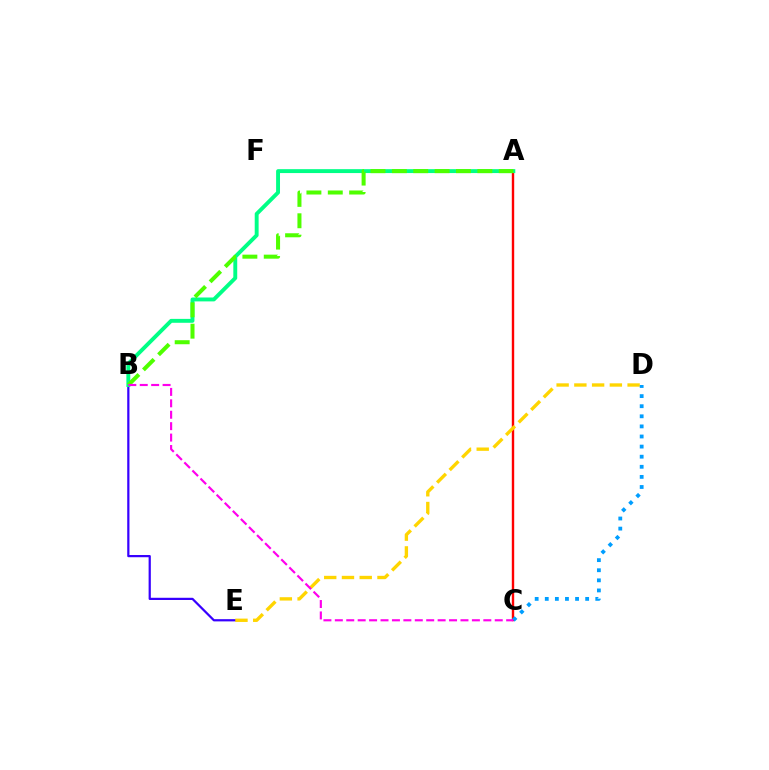{('B', 'E'): [{'color': '#3700ff', 'line_style': 'solid', 'thickness': 1.6}], ('A', 'C'): [{'color': '#ff0000', 'line_style': 'solid', 'thickness': 1.73}], ('D', 'E'): [{'color': '#ffd500', 'line_style': 'dashed', 'thickness': 2.41}], ('A', 'B'): [{'color': '#00ff86', 'line_style': 'solid', 'thickness': 2.81}, {'color': '#4fff00', 'line_style': 'dashed', 'thickness': 2.9}], ('C', 'D'): [{'color': '#009eff', 'line_style': 'dotted', 'thickness': 2.74}], ('B', 'C'): [{'color': '#ff00ed', 'line_style': 'dashed', 'thickness': 1.55}]}